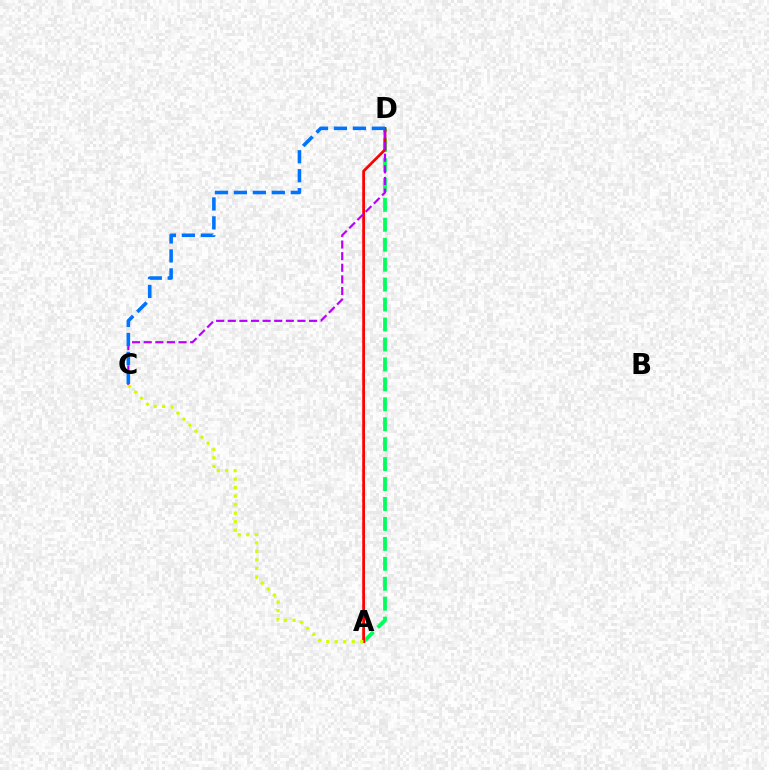{('A', 'D'): [{'color': '#00ff5c', 'line_style': 'dashed', 'thickness': 2.71}, {'color': '#ff0000', 'line_style': 'solid', 'thickness': 1.99}], ('C', 'D'): [{'color': '#b900ff', 'line_style': 'dashed', 'thickness': 1.58}, {'color': '#0074ff', 'line_style': 'dashed', 'thickness': 2.58}], ('A', 'C'): [{'color': '#d1ff00', 'line_style': 'dotted', 'thickness': 2.31}]}